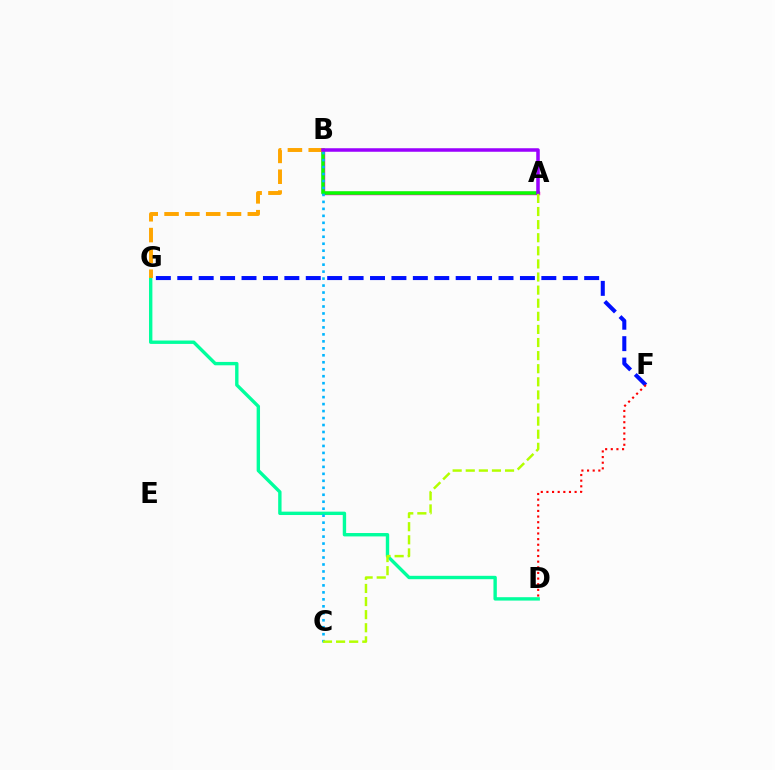{('D', 'G'): [{'color': '#00ff9d', 'line_style': 'solid', 'thickness': 2.43}], ('F', 'G'): [{'color': '#0010ff', 'line_style': 'dashed', 'thickness': 2.91}], ('A', 'B'): [{'color': '#ff00bd', 'line_style': 'solid', 'thickness': 2.47}, {'color': '#08ff00', 'line_style': 'solid', 'thickness': 2.52}, {'color': '#9b00ff', 'line_style': 'solid', 'thickness': 2.53}], ('B', 'G'): [{'color': '#ffa500', 'line_style': 'dashed', 'thickness': 2.83}], ('B', 'C'): [{'color': '#00b5ff', 'line_style': 'dotted', 'thickness': 1.89}], ('D', 'F'): [{'color': '#ff0000', 'line_style': 'dotted', 'thickness': 1.53}], ('A', 'C'): [{'color': '#b3ff00', 'line_style': 'dashed', 'thickness': 1.78}]}